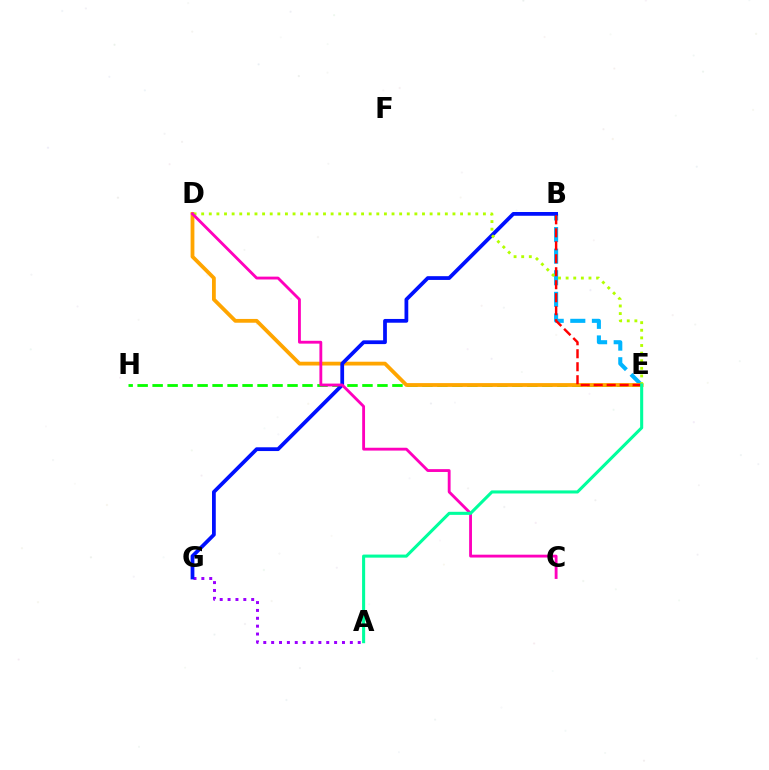{('E', 'H'): [{'color': '#08ff00', 'line_style': 'dashed', 'thickness': 2.04}], ('A', 'G'): [{'color': '#9b00ff', 'line_style': 'dotted', 'thickness': 2.14}], ('B', 'E'): [{'color': '#00b5ff', 'line_style': 'dashed', 'thickness': 2.93}, {'color': '#ff0000', 'line_style': 'dashed', 'thickness': 1.76}], ('D', 'E'): [{'color': '#ffa500', 'line_style': 'solid', 'thickness': 2.73}, {'color': '#b3ff00', 'line_style': 'dotted', 'thickness': 2.07}], ('B', 'G'): [{'color': '#0010ff', 'line_style': 'solid', 'thickness': 2.71}], ('C', 'D'): [{'color': '#ff00bd', 'line_style': 'solid', 'thickness': 2.05}], ('A', 'E'): [{'color': '#00ff9d', 'line_style': 'solid', 'thickness': 2.21}]}